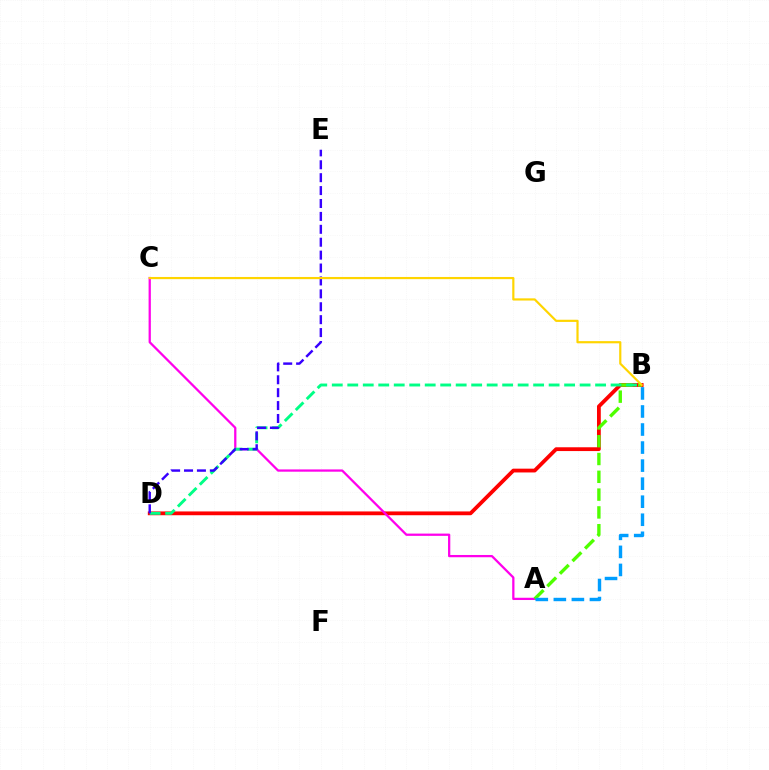{('B', 'D'): [{'color': '#ff0000', 'line_style': 'solid', 'thickness': 2.73}, {'color': '#00ff86', 'line_style': 'dashed', 'thickness': 2.1}], ('A', 'C'): [{'color': '#ff00ed', 'line_style': 'solid', 'thickness': 1.63}], ('A', 'B'): [{'color': '#4fff00', 'line_style': 'dashed', 'thickness': 2.42}, {'color': '#009eff', 'line_style': 'dashed', 'thickness': 2.45}], ('D', 'E'): [{'color': '#3700ff', 'line_style': 'dashed', 'thickness': 1.75}], ('B', 'C'): [{'color': '#ffd500', 'line_style': 'solid', 'thickness': 1.57}]}